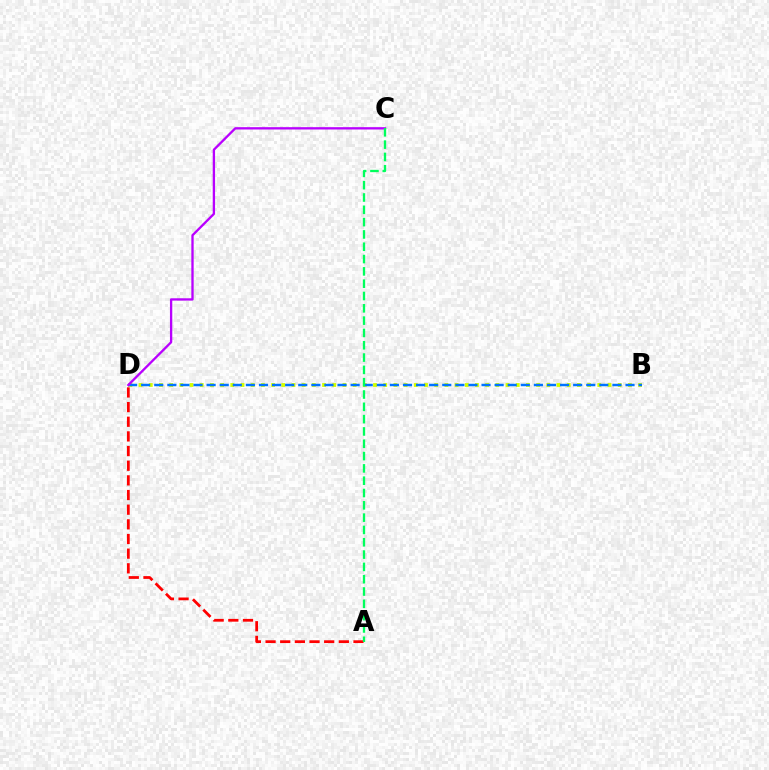{('B', 'D'): [{'color': '#d1ff00', 'line_style': 'dotted', 'thickness': 2.77}, {'color': '#0074ff', 'line_style': 'dashed', 'thickness': 1.78}], ('A', 'D'): [{'color': '#ff0000', 'line_style': 'dashed', 'thickness': 1.99}], ('C', 'D'): [{'color': '#b900ff', 'line_style': 'solid', 'thickness': 1.67}], ('A', 'C'): [{'color': '#00ff5c', 'line_style': 'dashed', 'thickness': 1.67}]}